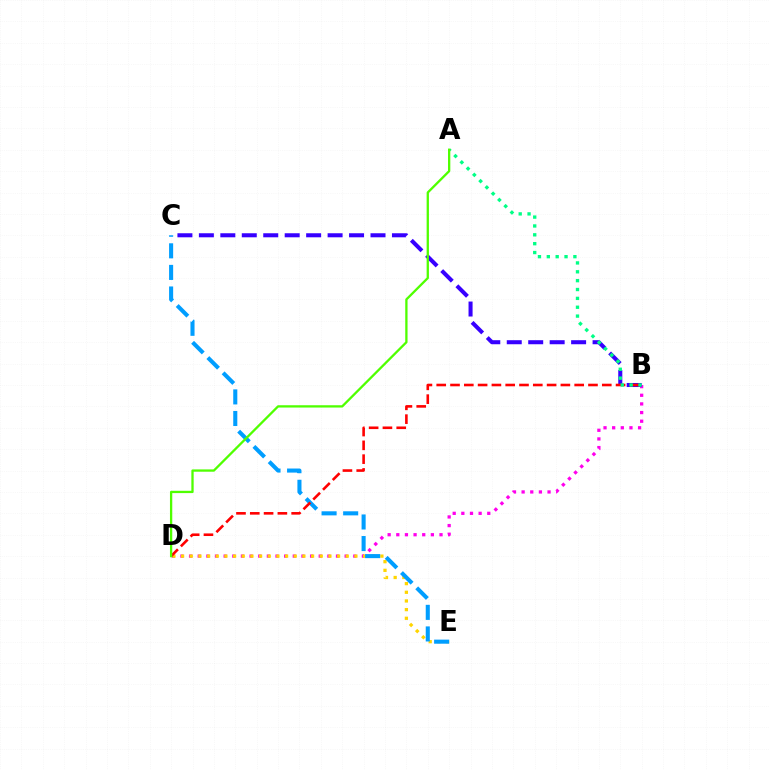{('B', 'D'): [{'color': '#ff00ed', 'line_style': 'dotted', 'thickness': 2.35}, {'color': '#ff0000', 'line_style': 'dashed', 'thickness': 1.87}], ('D', 'E'): [{'color': '#ffd500', 'line_style': 'dotted', 'thickness': 2.35}], ('C', 'E'): [{'color': '#009eff', 'line_style': 'dashed', 'thickness': 2.93}], ('B', 'C'): [{'color': '#3700ff', 'line_style': 'dashed', 'thickness': 2.91}], ('A', 'B'): [{'color': '#00ff86', 'line_style': 'dotted', 'thickness': 2.41}], ('A', 'D'): [{'color': '#4fff00', 'line_style': 'solid', 'thickness': 1.66}]}